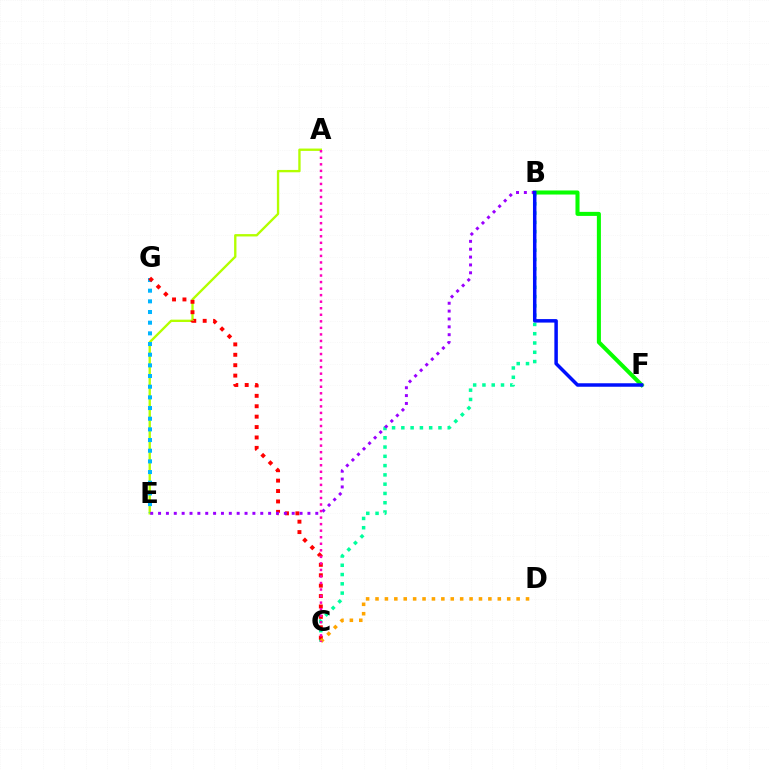{('B', 'C'): [{'color': '#00ff9d', 'line_style': 'dotted', 'thickness': 2.52}], ('B', 'F'): [{'color': '#08ff00', 'line_style': 'solid', 'thickness': 2.92}, {'color': '#0010ff', 'line_style': 'solid', 'thickness': 2.51}], ('A', 'E'): [{'color': '#b3ff00', 'line_style': 'solid', 'thickness': 1.69}], ('E', 'G'): [{'color': '#00b5ff', 'line_style': 'dotted', 'thickness': 2.9}], ('C', 'G'): [{'color': '#ff0000', 'line_style': 'dotted', 'thickness': 2.83}], ('B', 'E'): [{'color': '#9b00ff', 'line_style': 'dotted', 'thickness': 2.14}], ('C', 'D'): [{'color': '#ffa500', 'line_style': 'dotted', 'thickness': 2.56}], ('A', 'C'): [{'color': '#ff00bd', 'line_style': 'dotted', 'thickness': 1.78}]}